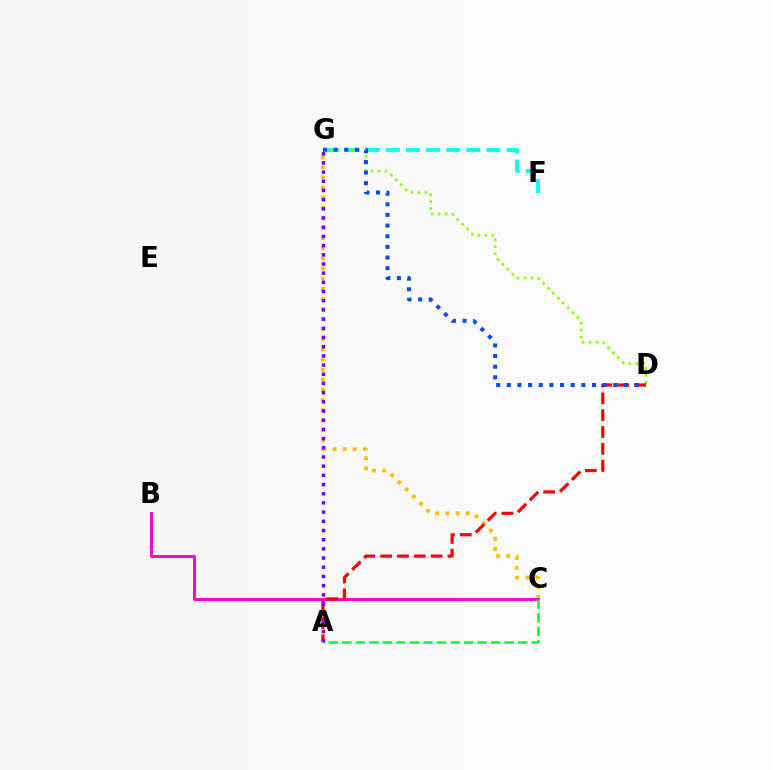{('F', 'G'): [{'color': '#00fff6', 'line_style': 'dashed', 'thickness': 2.73}], ('D', 'G'): [{'color': '#84ff00', 'line_style': 'dotted', 'thickness': 1.89}, {'color': '#004bff', 'line_style': 'dotted', 'thickness': 2.89}], ('C', 'G'): [{'color': '#ffbd00', 'line_style': 'dotted', 'thickness': 2.75}], ('B', 'C'): [{'color': '#ff00cf', 'line_style': 'solid', 'thickness': 2.11}], ('A', 'D'): [{'color': '#ff0000', 'line_style': 'dashed', 'thickness': 2.29}], ('A', 'C'): [{'color': '#00ff39', 'line_style': 'dashed', 'thickness': 1.84}], ('A', 'G'): [{'color': '#7200ff', 'line_style': 'dotted', 'thickness': 2.5}]}